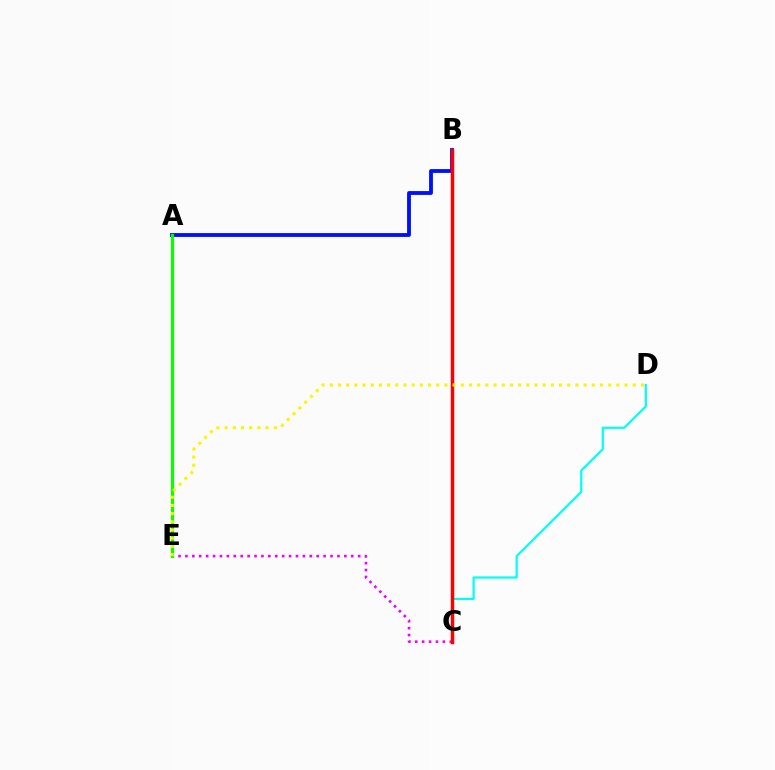{('A', 'B'): [{'color': '#0010ff', 'line_style': 'solid', 'thickness': 2.76}], ('C', 'E'): [{'color': '#ee00ff', 'line_style': 'dotted', 'thickness': 1.88}], ('C', 'D'): [{'color': '#00fff6', 'line_style': 'solid', 'thickness': 1.59}], ('A', 'E'): [{'color': '#08ff00', 'line_style': 'solid', 'thickness': 2.28}], ('B', 'C'): [{'color': '#ff0000', 'line_style': 'solid', 'thickness': 2.49}], ('D', 'E'): [{'color': '#fcf500', 'line_style': 'dotted', 'thickness': 2.22}]}